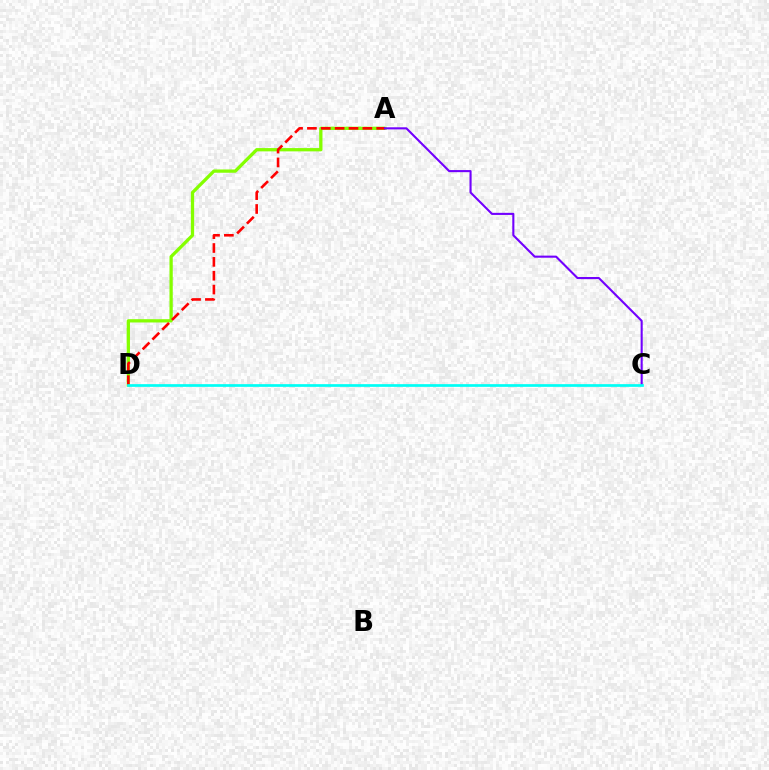{('A', 'D'): [{'color': '#84ff00', 'line_style': 'solid', 'thickness': 2.36}, {'color': '#ff0000', 'line_style': 'dashed', 'thickness': 1.88}], ('A', 'C'): [{'color': '#7200ff', 'line_style': 'solid', 'thickness': 1.51}], ('C', 'D'): [{'color': '#00fff6', 'line_style': 'solid', 'thickness': 1.95}]}